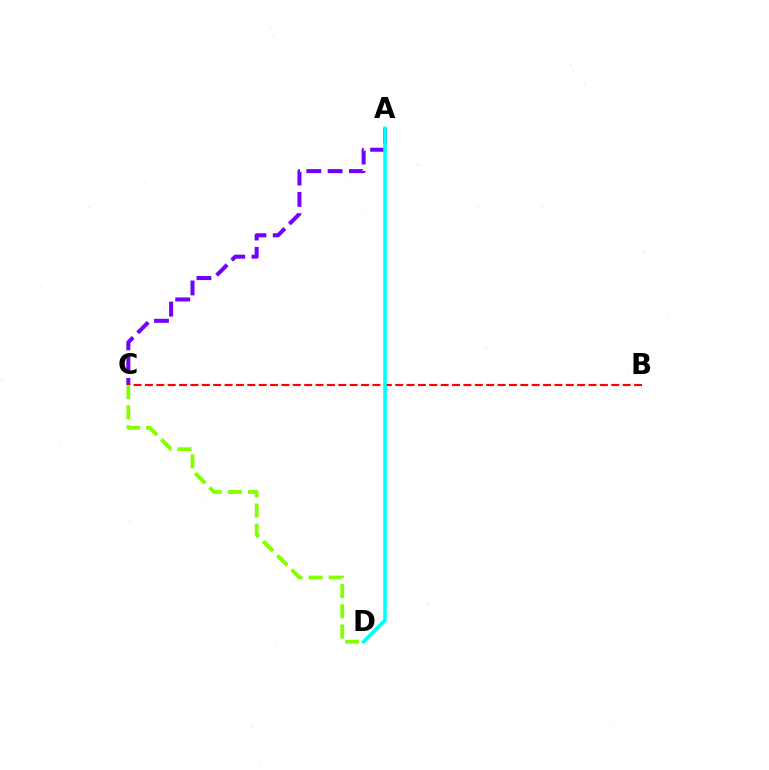{('A', 'C'): [{'color': '#7200ff', 'line_style': 'dashed', 'thickness': 2.89}], ('B', 'C'): [{'color': '#ff0000', 'line_style': 'dashed', 'thickness': 1.55}], ('A', 'D'): [{'color': '#00fff6', 'line_style': 'solid', 'thickness': 2.59}], ('C', 'D'): [{'color': '#84ff00', 'line_style': 'dashed', 'thickness': 2.74}]}